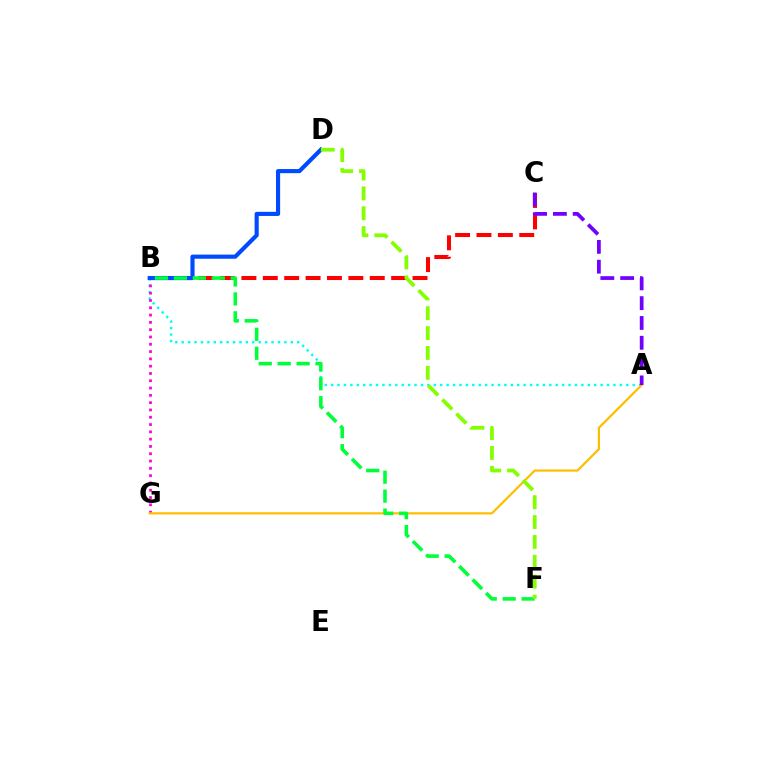{('A', 'B'): [{'color': '#00fff6', 'line_style': 'dotted', 'thickness': 1.74}], ('B', 'G'): [{'color': '#ff00cf', 'line_style': 'dotted', 'thickness': 1.98}], ('B', 'C'): [{'color': '#ff0000', 'line_style': 'dashed', 'thickness': 2.91}], ('B', 'D'): [{'color': '#004bff', 'line_style': 'solid', 'thickness': 2.98}], ('A', 'G'): [{'color': '#ffbd00', 'line_style': 'solid', 'thickness': 1.59}], ('A', 'C'): [{'color': '#7200ff', 'line_style': 'dashed', 'thickness': 2.69}], ('B', 'F'): [{'color': '#00ff39', 'line_style': 'dashed', 'thickness': 2.57}], ('D', 'F'): [{'color': '#84ff00', 'line_style': 'dashed', 'thickness': 2.7}]}